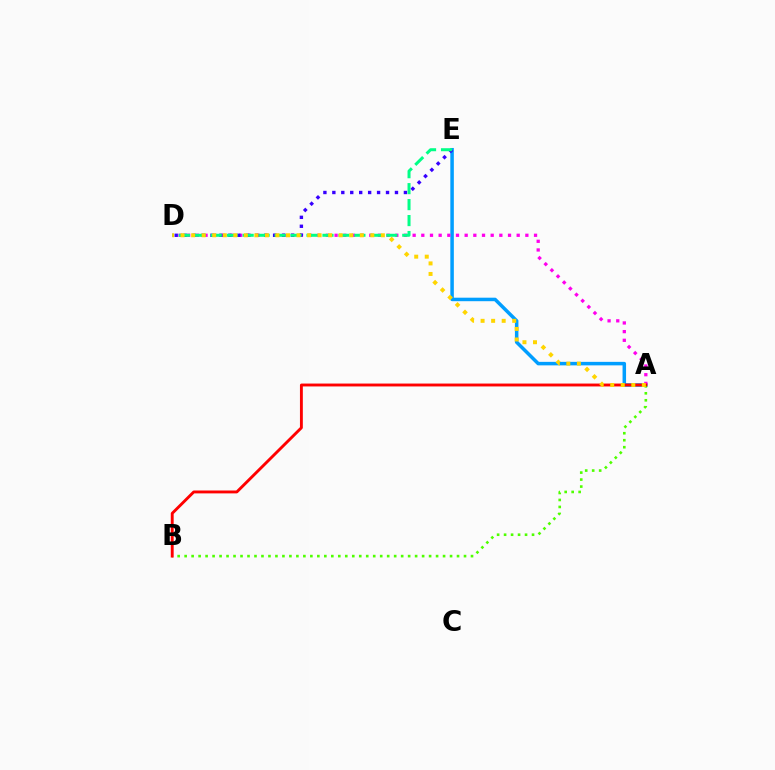{('A', 'E'): [{'color': '#009eff', 'line_style': 'solid', 'thickness': 2.52}], ('A', 'B'): [{'color': '#4fff00', 'line_style': 'dotted', 'thickness': 1.9}, {'color': '#ff0000', 'line_style': 'solid', 'thickness': 2.08}], ('A', 'D'): [{'color': '#ff00ed', 'line_style': 'dotted', 'thickness': 2.36}, {'color': '#ffd500', 'line_style': 'dotted', 'thickness': 2.86}], ('D', 'E'): [{'color': '#3700ff', 'line_style': 'dotted', 'thickness': 2.43}, {'color': '#00ff86', 'line_style': 'dashed', 'thickness': 2.17}]}